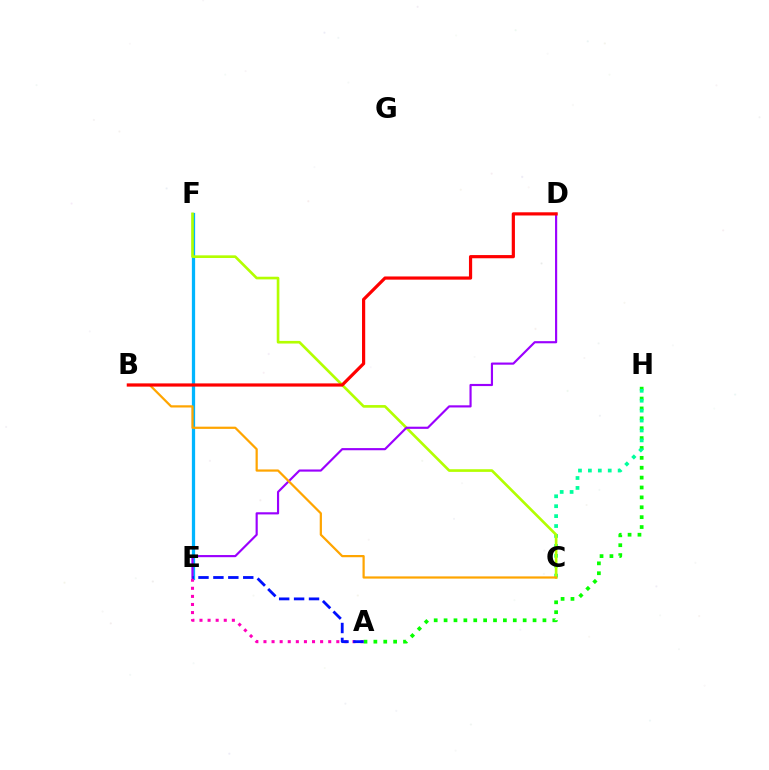{('A', 'H'): [{'color': '#08ff00', 'line_style': 'dotted', 'thickness': 2.69}], ('C', 'H'): [{'color': '#00ff9d', 'line_style': 'dotted', 'thickness': 2.69}], ('E', 'F'): [{'color': '#00b5ff', 'line_style': 'solid', 'thickness': 2.34}], ('C', 'F'): [{'color': '#b3ff00', 'line_style': 'solid', 'thickness': 1.91}], ('D', 'E'): [{'color': '#9b00ff', 'line_style': 'solid', 'thickness': 1.55}], ('B', 'C'): [{'color': '#ffa500', 'line_style': 'solid', 'thickness': 1.6}], ('A', 'E'): [{'color': '#ff00bd', 'line_style': 'dotted', 'thickness': 2.2}, {'color': '#0010ff', 'line_style': 'dashed', 'thickness': 2.03}], ('B', 'D'): [{'color': '#ff0000', 'line_style': 'solid', 'thickness': 2.3}]}